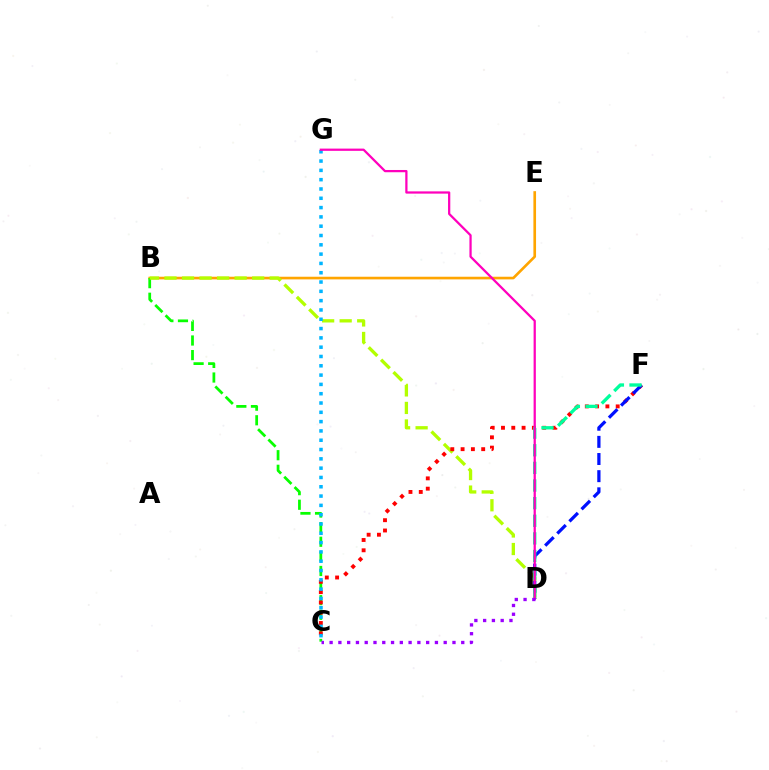{('B', 'E'): [{'color': '#ffa500', 'line_style': 'solid', 'thickness': 1.91}], ('B', 'C'): [{'color': '#08ff00', 'line_style': 'dashed', 'thickness': 1.98}], ('B', 'D'): [{'color': '#b3ff00', 'line_style': 'dashed', 'thickness': 2.38}], ('C', 'F'): [{'color': '#ff0000', 'line_style': 'dotted', 'thickness': 2.8}], ('D', 'F'): [{'color': '#0010ff', 'line_style': 'dashed', 'thickness': 2.33}, {'color': '#00ff9d', 'line_style': 'dashed', 'thickness': 2.39}], ('C', 'G'): [{'color': '#00b5ff', 'line_style': 'dotted', 'thickness': 2.53}], ('D', 'G'): [{'color': '#ff00bd', 'line_style': 'solid', 'thickness': 1.62}], ('C', 'D'): [{'color': '#9b00ff', 'line_style': 'dotted', 'thickness': 2.38}]}